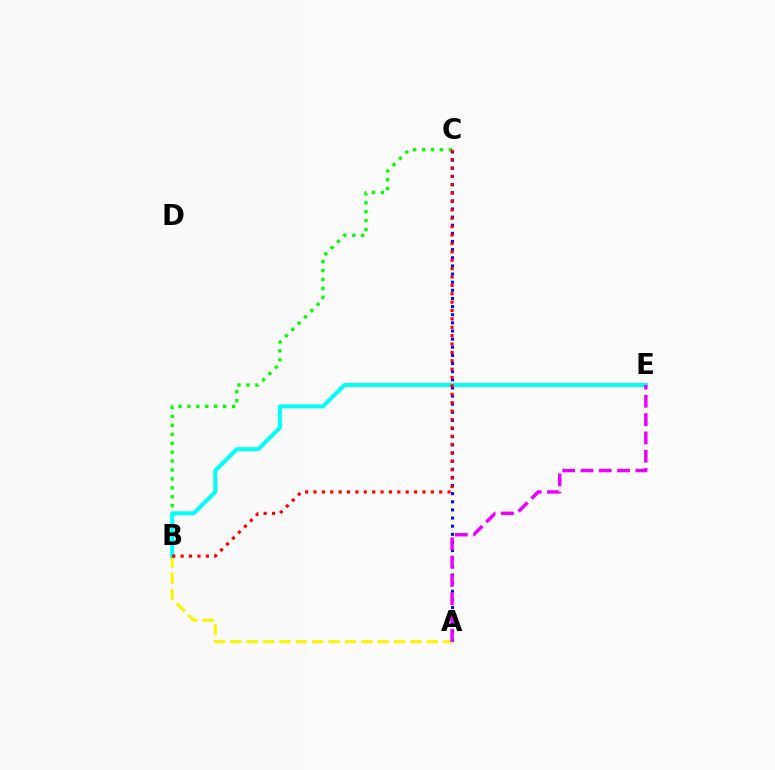{('A', 'B'): [{'color': '#fcf500', 'line_style': 'dashed', 'thickness': 2.22}], ('B', 'C'): [{'color': '#08ff00', 'line_style': 'dotted', 'thickness': 2.43}, {'color': '#ff0000', 'line_style': 'dotted', 'thickness': 2.28}], ('B', 'E'): [{'color': '#00fff6', 'line_style': 'solid', 'thickness': 2.89}], ('A', 'C'): [{'color': '#0010ff', 'line_style': 'dotted', 'thickness': 2.21}], ('A', 'E'): [{'color': '#ee00ff', 'line_style': 'dashed', 'thickness': 2.49}]}